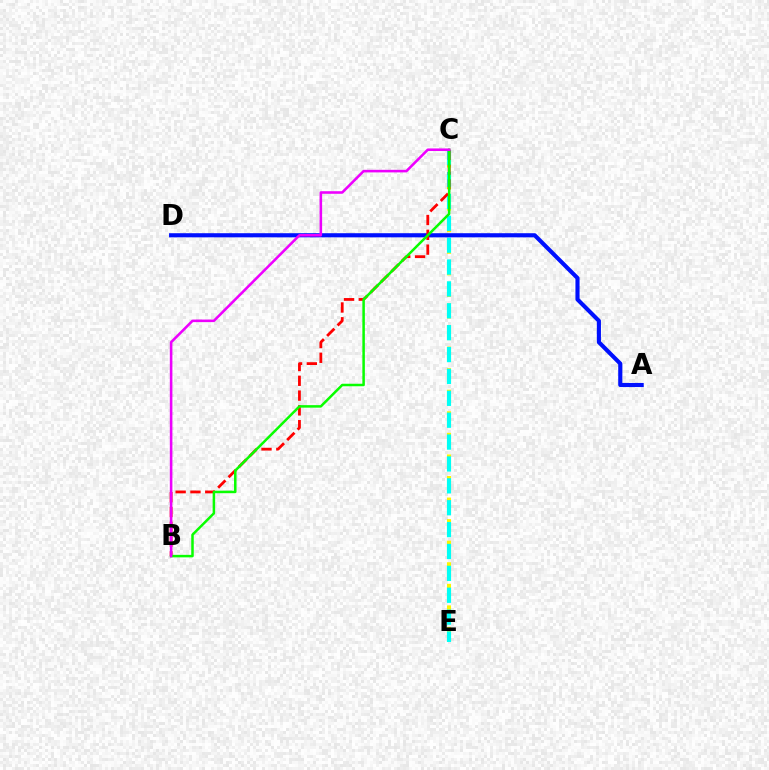{('C', 'E'): [{'color': '#fcf500', 'line_style': 'dashed', 'thickness': 2.93}, {'color': '#00fff6', 'line_style': 'dashed', 'thickness': 2.97}], ('A', 'D'): [{'color': '#0010ff', 'line_style': 'solid', 'thickness': 2.97}], ('B', 'C'): [{'color': '#ff0000', 'line_style': 'dashed', 'thickness': 2.01}, {'color': '#08ff00', 'line_style': 'solid', 'thickness': 1.81}, {'color': '#ee00ff', 'line_style': 'solid', 'thickness': 1.85}]}